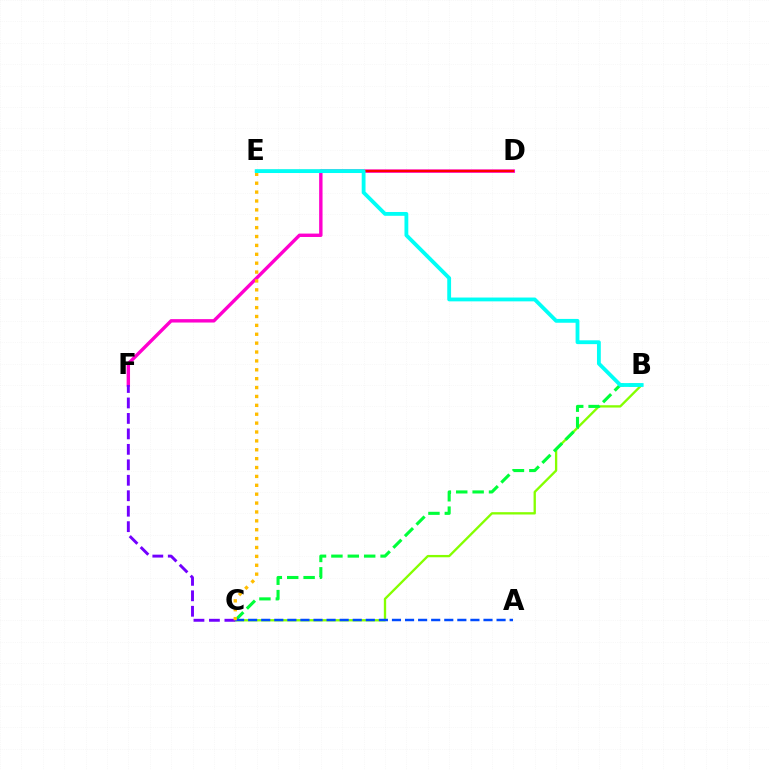{('B', 'C'): [{'color': '#84ff00', 'line_style': 'solid', 'thickness': 1.67}, {'color': '#00ff39', 'line_style': 'dashed', 'thickness': 2.23}], ('D', 'F'): [{'color': '#ff00cf', 'line_style': 'solid', 'thickness': 2.45}], ('C', 'F'): [{'color': '#7200ff', 'line_style': 'dashed', 'thickness': 2.1}], ('A', 'C'): [{'color': '#004bff', 'line_style': 'dashed', 'thickness': 1.78}], ('C', 'E'): [{'color': '#ffbd00', 'line_style': 'dotted', 'thickness': 2.41}], ('D', 'E'): [{'color': '#ff0000', 'line_style': 'solid', 'thickness': 1.63}], ('B', 'E'): [{'color': '#00fff6', 'line_style': 'solid', 'thickness': 2.75}]}